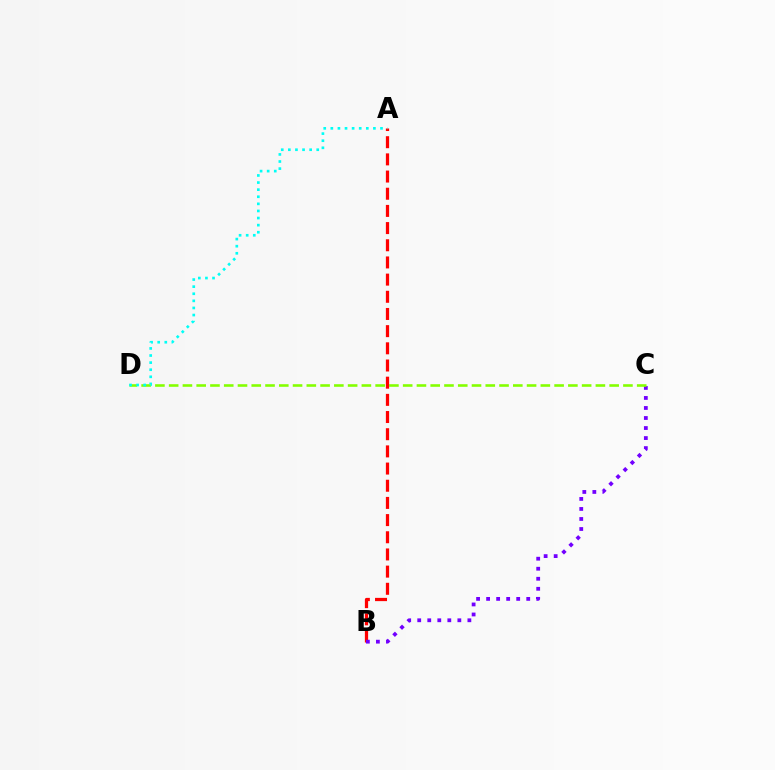{('A', 'B'): [{'color': '#ff0000', 'line_style': 'dashed', 'thickness': 2.33}], ('B', 'C'): [{'color': '#7200ff', 'line_style': 'dotted', 'thickness': 2.73}], ('C', 'D'): [{'color': '#84ff00', 'line_style': 'dashed', 'thickness': 1.87}], ('A', 'D'): [{'color': '#00fff6', 'line_style': 'dotted', 'thickness': 1.93}]}